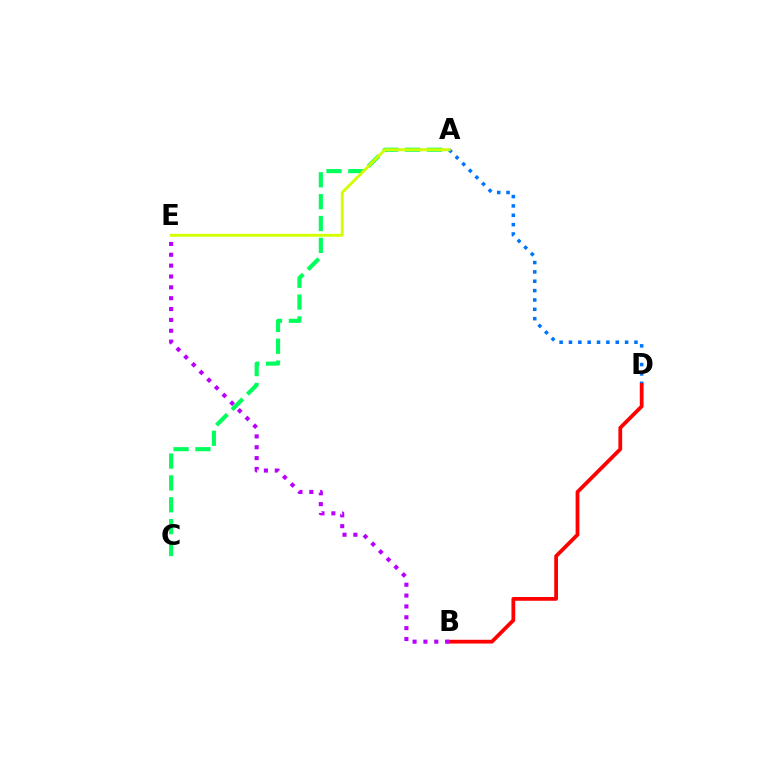{('A', 'D'): [{'color': '#0074ff', 'line_style': 'dotted', 'thickness': 2.54}], ('B', 'D'): [{'color': '#ff0000', 'line_style': 'solid', 'thickness': 2.71}], ('A', 'C'): [{'color': '#00ff5c', 'line_style': 'dashed', 'thickness': 2.97}], ('A', 'E'): [{'color': '#d1ff00', 'line_style': 'solid', 'thickness': 2.05}], ('B', 'E'): [{'color': '#b900ff', 'line_style': 'dotted', 'thickness': 2.95}]}